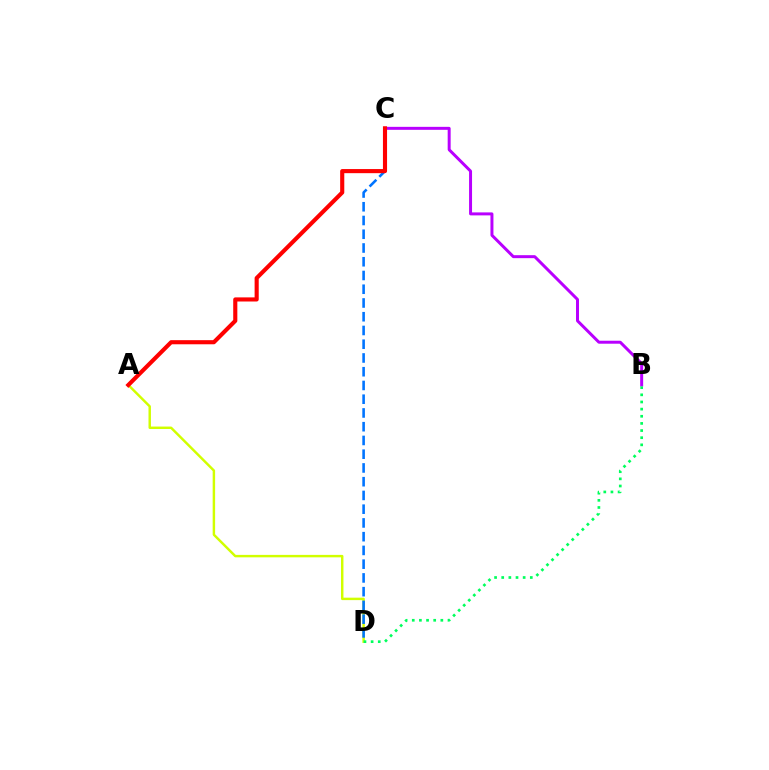{('A', 'D'): [{'color': '#d1ff00', 'line_style': 'solid', 'thickness': 1.76}], ('C', 'D'): [{'color': '#0074ff', 'line_style': 'dashed', 'thickness': 1.87}], ('B', 'C'): [{'color': '#b900ff', 'line_style': 'solid', 'thickness': 2.15}], ('B', 'D'): [{'color': '#00ff5c', 'line_style': 'dotted', 'thickness': 1.94}], ('A', 'C'): [{'color': '#ff0000', 'line_style': 'solid', 'thickness': 2.96}]}